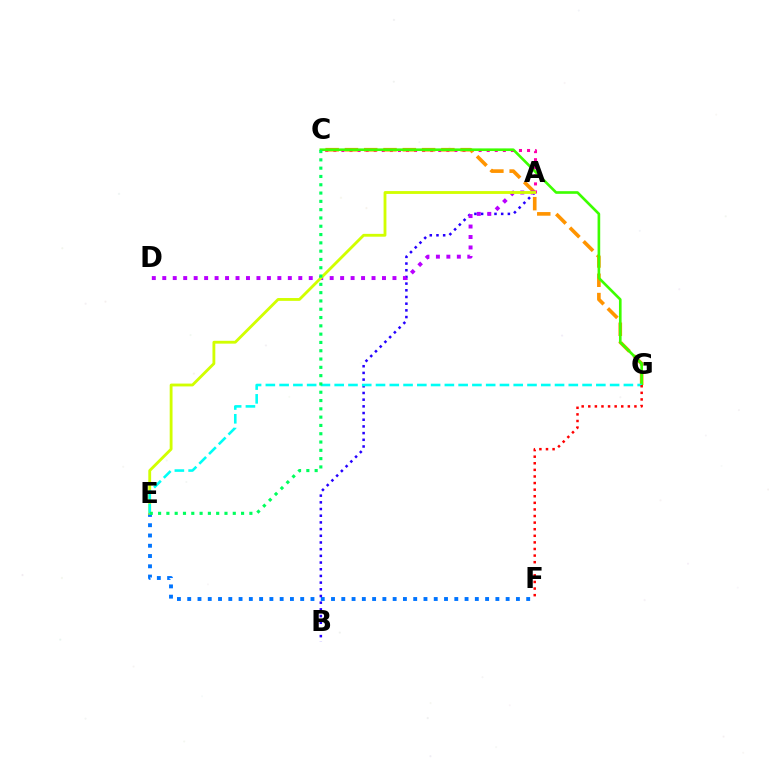{('E', 'F'): [{'color': '#0074ff', 'line_style': 'dotted', 'thickness': 2.79}], ('A', 'B'): [{'color': '#2500ff', 'line_style': 'dotted', 'thickness': 1.82}], ('A', 'C'): [{'color': '#ff00ac', 'line_style': 'dotted', 'thickness': 2.19}], ('C', 'G'): [{'color': '#ff9400', 'line_style': 'dashed', 'thickness': 2.62}, {'color': '#3dff00', 'line_style': 'solid', 'thickness': 1.9}], ('A', 'D'): [{'color': '#b900ff', 'line_style': 'dotted', 'thickness': 2.84}], ('A', 'E'): [{'color': '#d1ff00', 'line_style': 'solid', 'thickness': 2.04}], ('E', 'G'): [{'color': '#00fff6', 'line_style': 'dashed', 'thickness': 1.87}], ('C', 'E'): [{'color': '#00ff5c', 'line_style': 'dotted', 'thickness': 2.25}], ('F', 'G'): [{'color': '#ff0000', 'line_style': 'dotted', 'thickness': 1.79}]}